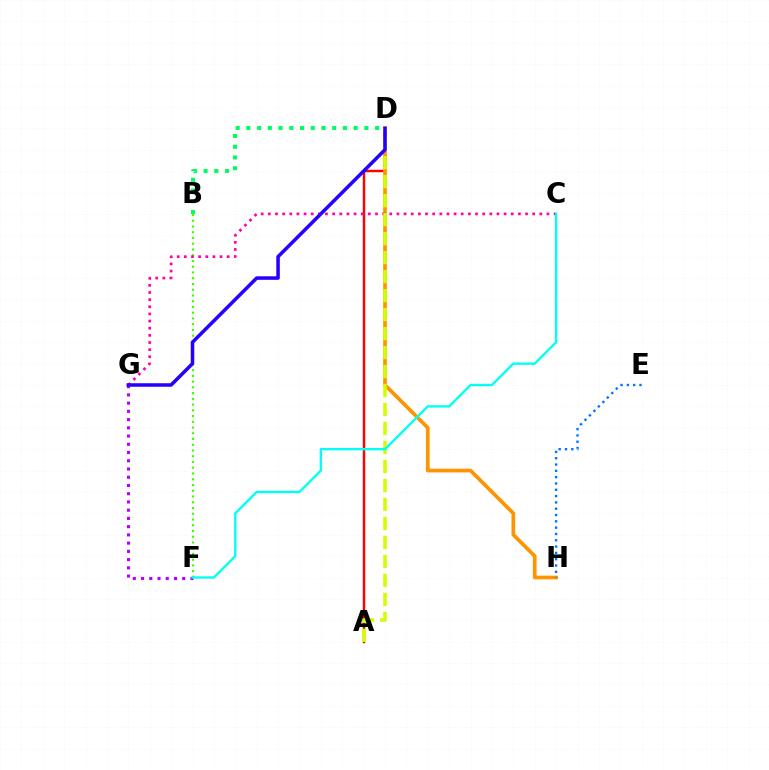{('B', 'F'): [{'color': '#3dff00', 'line_style': 'dotted', 'thickness': 1.56}], ('A', 'D'): [{'color': '#ff0000', 'line_style': 'solid', 'thickness': 1.77}, {'color': '#d1ff00', 'line_style': 'dashed', 'thickness': 2.58}], ('D', 'H'): [{'color': '#ff9400', 'line_style': 'solid', 'thickness': 2.66}], ('C', 'G'): [{'color': '#ff00ac', 'line_style': 'dotted', 'thickness': 1.94}], ('E', 'H'): [{'color': '#0074ff', 'line_style': 'dotted', 'thickness': 1.71}], ('F', 'G'): [{'color': '#b900ff', 'line_style': 'dotted', 'thickness': 2.24}], ('C', 'F'): [{'color': '#00fff6', 'line_style': 'solid', 'thickness': 1.7}], ('D', 'G'): [{'color': '#2500ff', 'line_style': 'solid', 'thickness': 2.53}], ('B', 'D'): [{'color': '#00ff5c', 'line_style': 'dotted', 'thickness': 2.91}]}